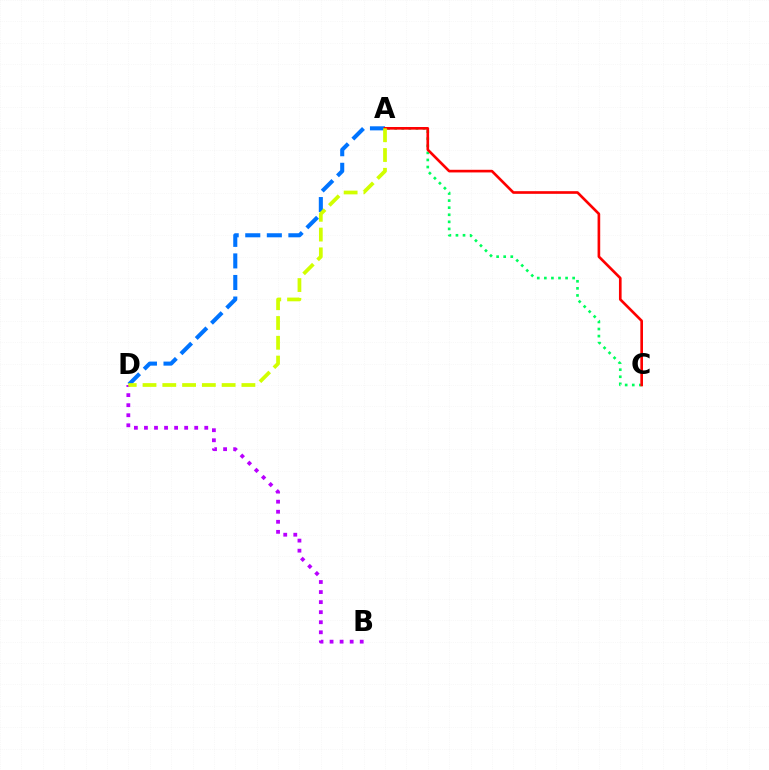{('A', 'C'): [{'color': '#00ff5c', 'line_style': 'dotted', 'thickness': 1.92}, {'color': '#ff0000', 'line_style': 'solid', 'thickness': 1.91}], ('A', 'D'): [{'color': '#0074ff', 'line_style': 'dashed', 'thickness': 2.93}, {'color': '#d1ff00', 'line_style': 'dashed', 'thickness': 2.69}], ('B', 'D'): [{'color': '#b900ff', 'line_style': 'dotted', 'thickness': 2.73}]}